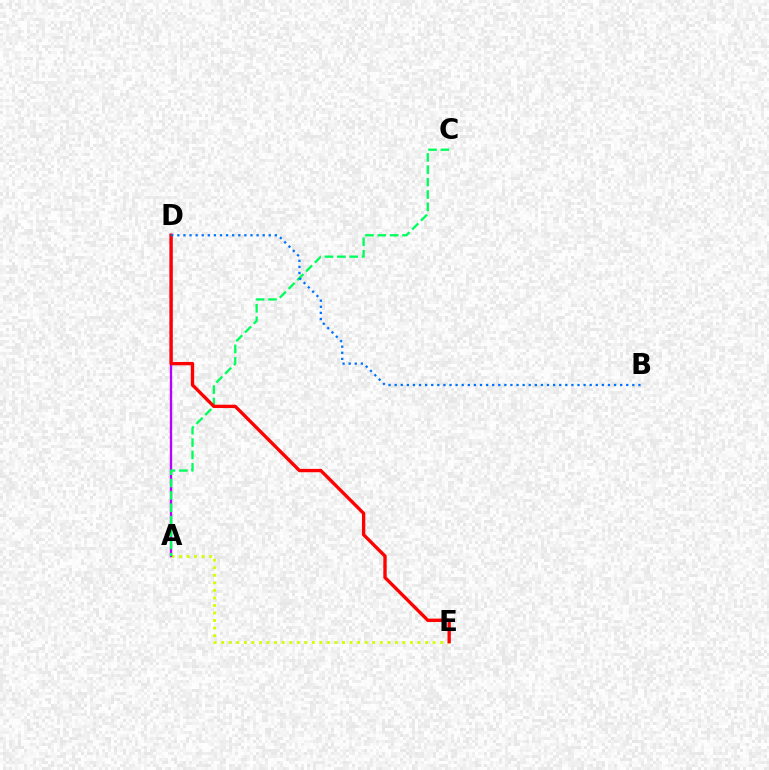{('A', 'E'): [{'color': '#d1ff00', 'line_style': 'dotted', 'thickness': 2.05}], ('A', 'D'): [{'color': '#b900ff', 'line_style': 'solid', 'thickness': 1.69}], ('A', 'C'): [{'color': '#00ff5c', 'line_style': 'dashed', 'thickness': 1.68}], ('D', 'E'): [{'color': '#ff0000', 'line_style': 'solid', 'thickness': 2.41}], ('B', 'D'): [{'color': '#0074ff', 'line_style': 'dotted', 'thickness': 1.66}]}